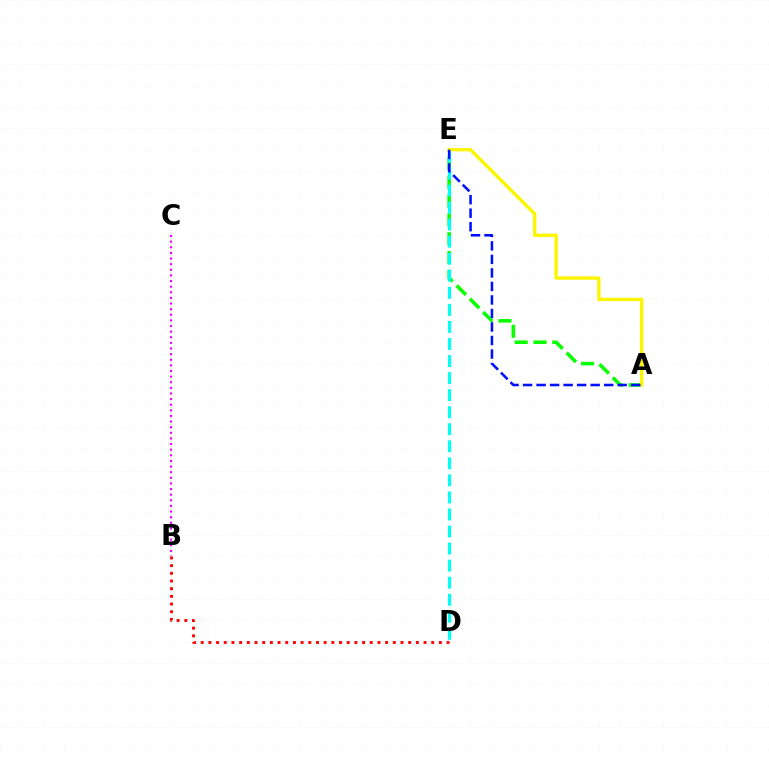{('A', 'E'): [{'color': '#08ff00', 'line_style': 'dashed', 'thickness': 2.55}, {'color': '#fcf500', 'line_style': 'solid', 'thickness': 2.42}, {'color': '#0010ff', 'line_style': 'dashed', 'thickness': 1.84}], ('B', 'C'): [{'color': '#ee00ff', 'line_style': 'dotted', 'thickness': 1.53}], ('B', 'D'): [{'color': '#ff0000', 'line_style': 'dotted', 'thickness': 2.09}], ('D', 'E'): [{'color': '#00fff6', 'line_style': 'dashed', 'thickness': 2.32}]}